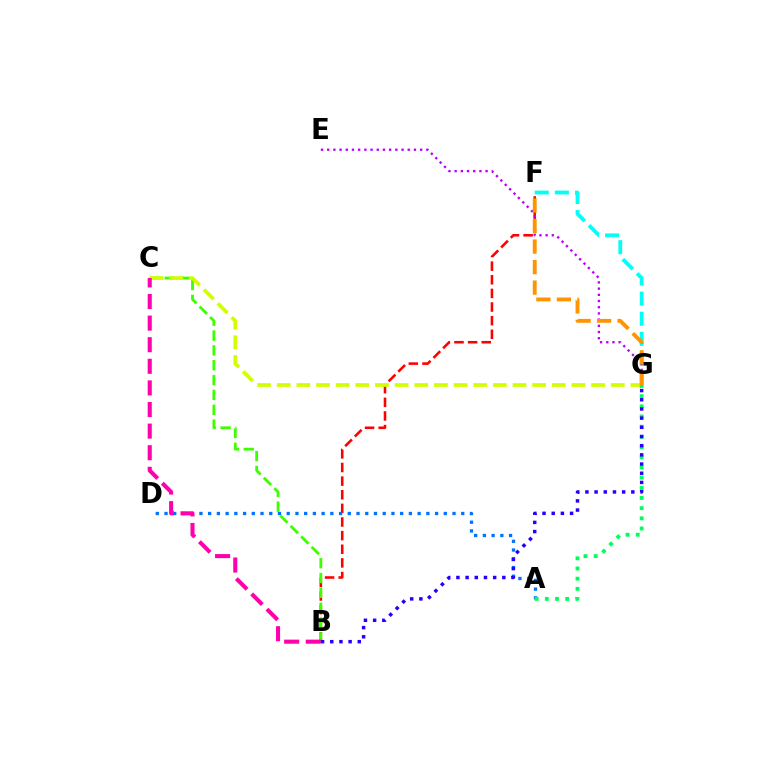{('F', 'G'): [{'color': '#00fff6', 'line_style': 'dashed', 'thickness': 2.73}, {'color': '#ff9400', 'line_style': 'dashed', 'thickness': 2.79}], ('B', 'F'): [{'color': '#ff0000', 'line_style': 'dashed', 'thickness': 1.85}], ('A', 'D'): [{'color': '#0074ff', 'line_style': 'dotted', 'thickness': 2.37}], ('B', 'C'): [{'color': '#3dff00', 'line_style': 'dashed', 'thickness': 2.02}, {'color': '#ff00ac', 'line_style': 'dashed', 'thickness': 2.93}], ('C', 'G'): [{'color': '#d1ff00', 'line_style': 'dashed', 'thickness': 2.67}], ('E', 'G'): [{'color': '#b900ff', 'line_style': 'dotted', 'thickness': 1.68}], ('A', 'G'): [{'color': '#00ff5c', 'line_style': 'dotted', 'thickness': 2.77}], ('B', 'G'): [{'color': '#2500ff', 'line_style': 'dotted', 'thickness': 2.49}]}